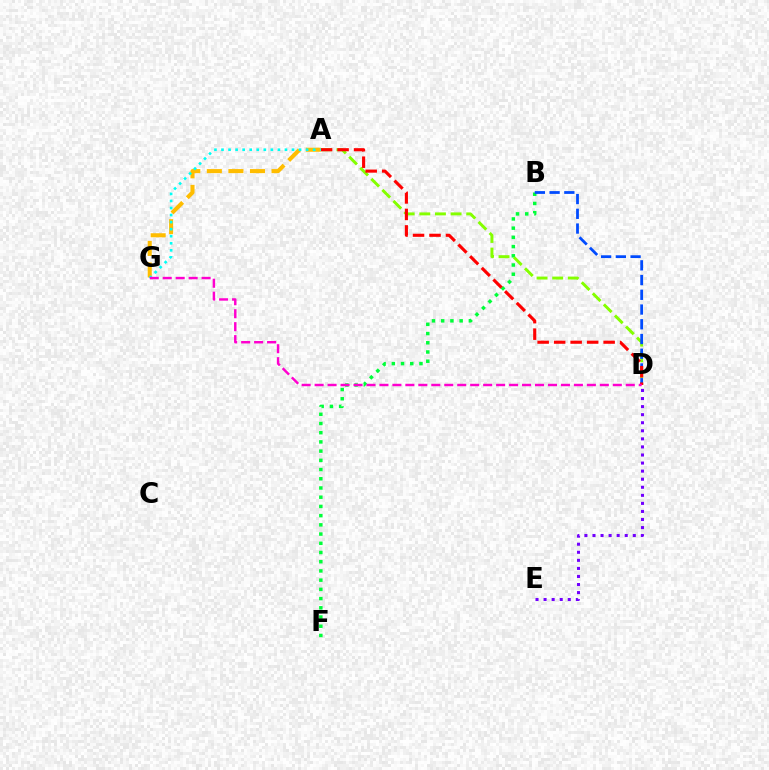{('B', 'F'): [{'color': '#00ff39', 'line_style': 'dotted', 'thickness': 2.5}], ('D', 'E'): [{'color': '#7200ff', 'line_style': 'dotted', 'thickness': 2.19}], ('A', 'D'): [{'color': '#84ff00', 'line_style': 'dashed', 'thickness': 2.12}, {'color': '#ff0000', 'line_style': 'dashed', 'thickness': 2.24}], ('B', 'D'): [{'color': '#004bff', 'line_style': 'dashed', 'thickness': 2.0}], ('A', 'G'): [{'color': '#ffbd00', 'line_style': 'dashed', 'thickness': 2.93}, {'color': '#00fff6', 'line_style': 'dotted', 'thickness': 1.92}], ('D', 'G'): [{'color': '#ff00cf', 'line_style': 'dashed', 'thickness': 1.76}]}